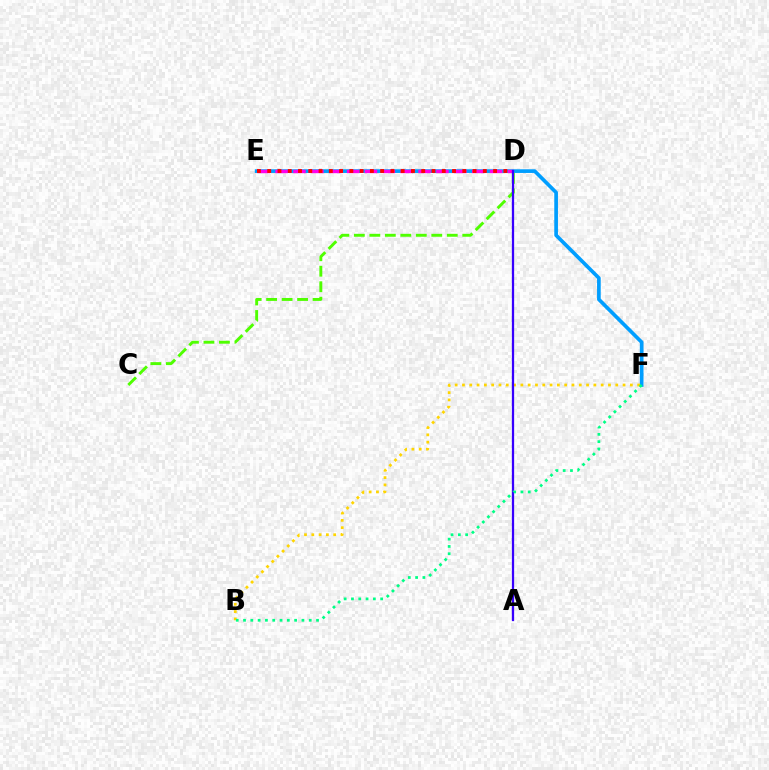{('E', 'F'): [{'color': '#009eff', 'line_style': 'solid', 'thickness': 2.65}], ('B', 'F'): [{'color': '#ffd500', 'line_style': 'dotted', 'thickness': 1.98}, {'color': '#00ff86', 'line_style': 'dotted', 'thickness': 1.98}], ('D', 'E'): [{'color': '#ff00ed', 'line_style': 'dashed', 'thickness': 2.43}, {'color': '#ff0000', 'line_style': 'dotted', 'thickness': 2.79}], ('C', 'D'): [{'color': '#4fff00', 'line_style': 'dashed', 'thickness': 2.1}], ('A', 'D'): [{'color': '#3700ff', 'line_style': 'solid', 'thickness': 1.63}]}